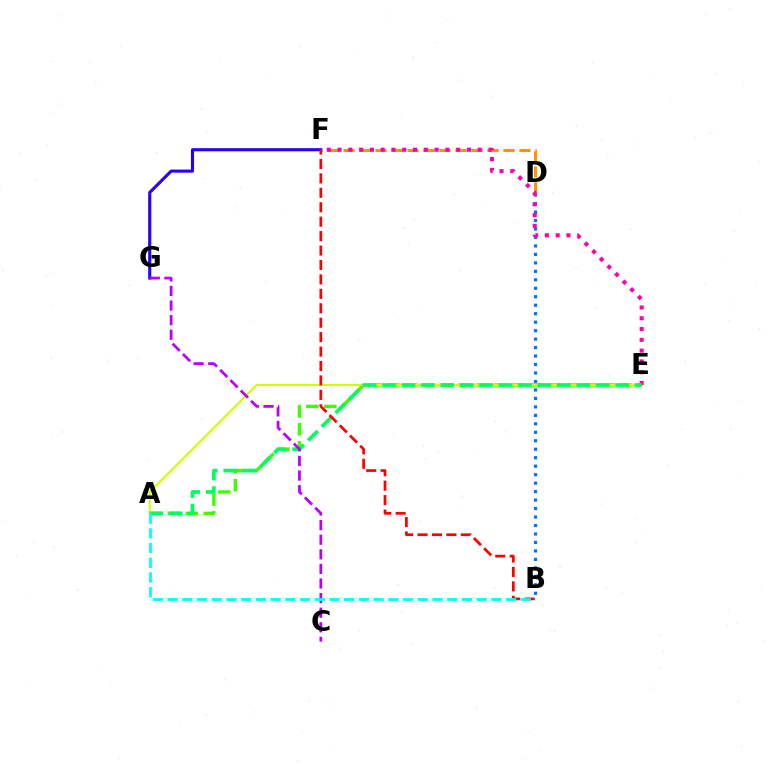{('F', 'G'): [{'color': '#2500ff', 'line_style': 'solid', 'thickness': 2.23}], ('A', 'E'): [{'color': '#3dff00', 'line_style': 'dashed', 'thickness': 2.43}, {'color': '#d1ff00', 'line_style': 'solid', 'thickness': 1.59}, {'color': '#00ff5c', 'line_style': 'dashed', 'thickness': 2.64}], ('D', 'F'): [{'color': '#ff9400', 'line_style': 'dashed', 'thickness': 2.17}], ('B', 'D'): [{'color': '#0074ff', 'line_style': 'dotted', 'thickness': 2.3}], ('E', 'F'): [{'color': '#ff00ac', 'line_style': 'dotted', 'thickness': 2.93}], ('B', 'F'): [{'color': '#ff0000', 'line_style': 'dashed', 'thickness': 1.96}], ('C', 'G'): [{'color': '#b900ff', 'line_style': 'dashed', 'thickness': 1.98}], ('A', 'B'): [{'color': '#00fff6', 'line_style': 'dashed', 'thickness': 2.0}]}